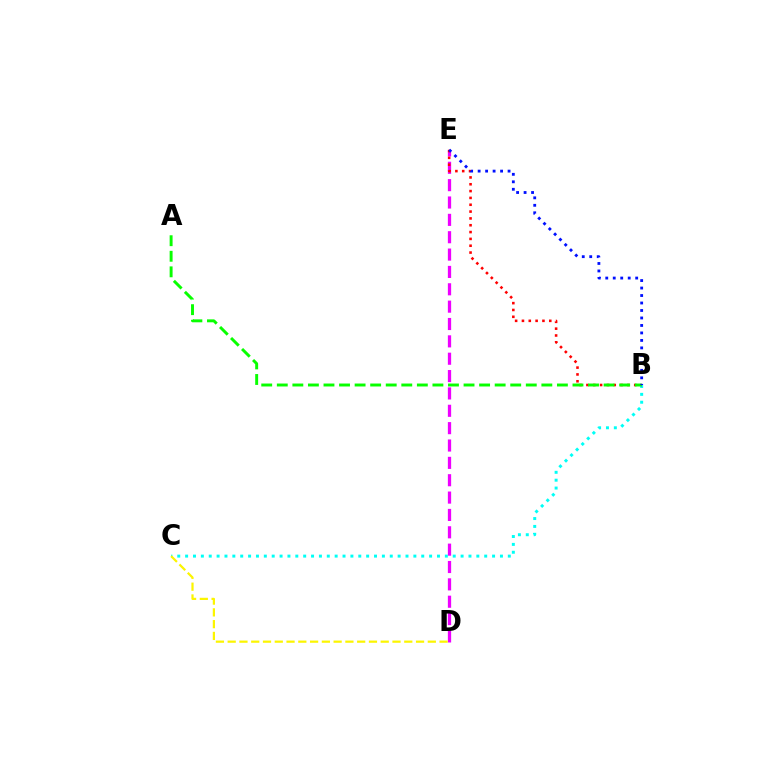{('D', 'E'): [{'color': '#ee00ff', 'line_style': 'dashed', 'thickness': 2.36}], ('B', 'C'): [{'color': '#00fff6', 'line_style': 'dotted', 'thickness': 2.14}], ('C', 'D'): [{'color': '#fcf500', 'line_style': 'dashed', 'thickness': 1.6}], ('B', 'E'): [{'color': '#ff0000', 'line_style': 'dotted', 'thickness': 1.86}, {'color': '#0010ff', 'line_style': 'dotted', 'thickness': 2.03}], ('A', 'B'): [{'color': '#08ff00', 'line_style': 'dashed', 'thickness': 2.11}]}